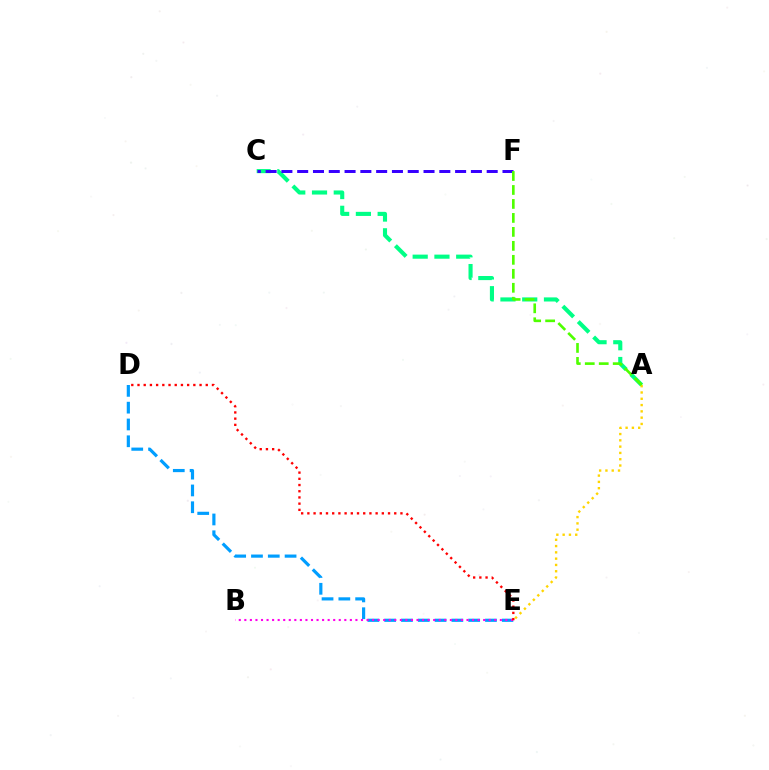{('A', 'C'): [{'color': '#00ff86', 'line_style': 'dashed', 'thickness': 2.96}], ('C', 'F'): [{'color': '#3700ff', 'line_style': 'dashed', 'thickness': 2.15}], ('D', 'E'): [{'color': '#009eff', 'line_style': 'dashed', 'thickness': 2.28}, {'color': '#ff0000', 'line_style': 'dotted', 'thickness': 1.69}], ('B', 'E'): [{'color': '#ff00ed', 'line_style': 'dotted', 'thickness': 1.51}], ('A', 'E'): [{'color': '#ffd500', 'line_style': 'dotted', 'thickness': 1.71}], ('A', 'F'): [{'color': '#4fff00', 'line_style': 'dashed', 'thickness': 1.9}]}